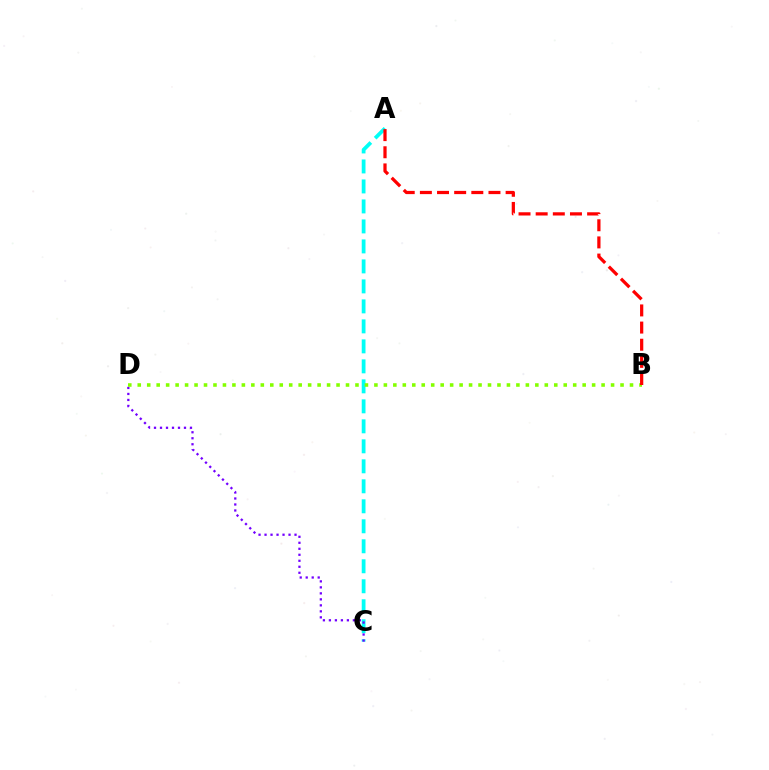{('A', 'C'): [{'color': '#00fff6', 'line_style': 'dashed', 'thickness': 2.72}], ('C', 'D'): [{'color': '#7200ff', 'line_style': 'dotted', 'thickness': 1.63}], ('B', 'D'): [{'color': '#84ff00', 'line_style': 'dotted', 'thickness': 2.57}], ('A', 'B'): [{'color': '#ff0000', 'line_style': 'dashed', 'thickness': 2.33}]}